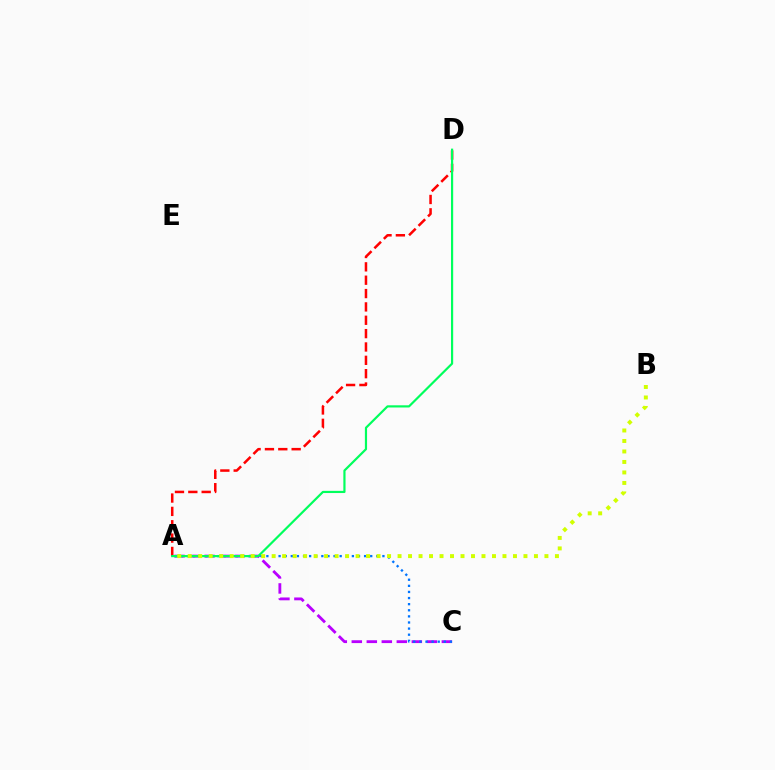{('A', 'C'): [{'color': '#b900ff', 'line_style': 'dashed', 'thickness': 2.04}, {'color': '#0074ff', 'line_style': 'dotted', 'thickness': 1.66}], ('A', 'D'): [{'color': '#ff0000', 'line_style': 'dashed', 'thickness': 1.81}, {'color': '#00ff5c', 'line_style': 'solid', 'thickness': 1.57}], ('A', 'B'): [{'color': '#d1ff00', 'line_style': 'dotted', 'thickness': 2.85}]}